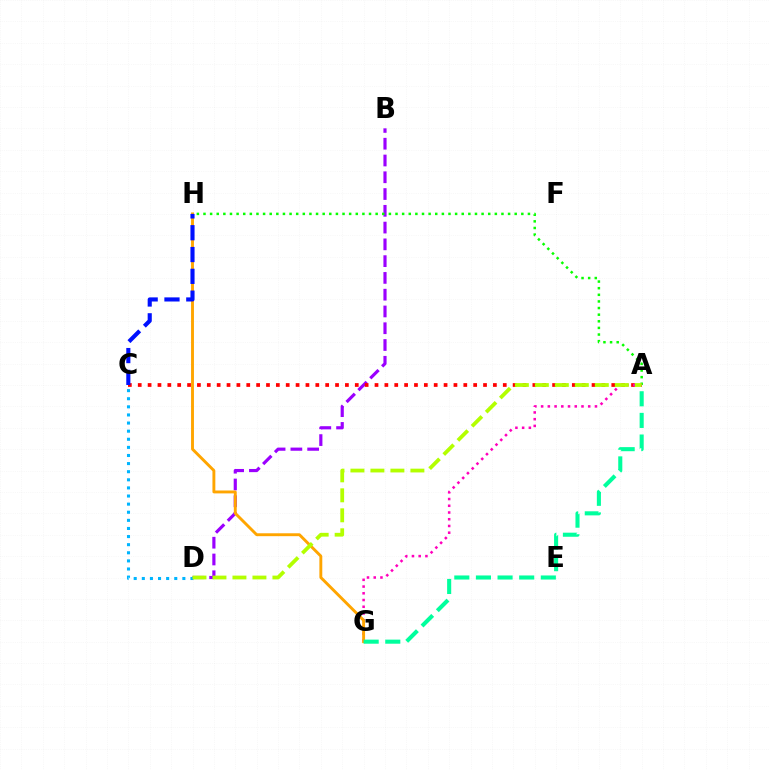{('B', 'D'): [{'color': '#9b00ff', 'line_style': 'dashed', 'thickness': 2.28}], ('A', 'C'): [{'color': '#ff0000', 'line_style': 'dotted', 'thickness': 2.68}], ('A', 'H'): [{'color': '#08ff00', 'line_style': 'dotted', 'thickness': 1.8}], ('A', 'G'): [{'color': '#ff00bd', 'line_style': 'dotted', 'thickness': 1.83}, {'color': '#00ff9d', 'line_style': 'dashed', 'thickness': 2.94}], ('G', 'H'): [{'color': '#ffa500', 'line_style': 'solid', 'thickness': 2.09}], ('C', 'D'): [{'color': '#00b5ff', 'line_style': 'dotted', 'thickness': 2.2}], ('A', 'D'): [{'color': '#b3ff00', 'line_style': 'dashed', 'thickness': 2.72}], ('C', 'H'): [{'color': '#0010ff', 'line_style': 'dashed', 'thickness': 2.96}]}